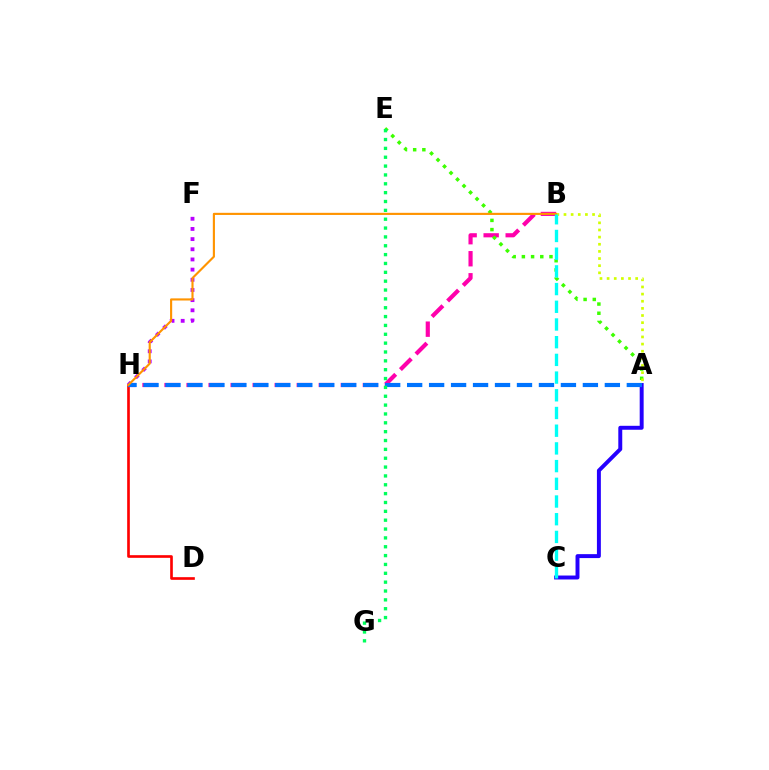{('A', 'C'): [{'color': '#2500ff', 'line_style': 'solid', 'thickness': 2.84}], ('D', 'H'): [{'color': '#ff0000', 'line_style': 'solid', 'thickness': 1.91}], ('B', 'H'): [{'color': '#ff00ac', 'line_style': 'dashed', 'thickness': 2.99}, {'color': '#ff9400', 'line_style': 'solid', 'thickness': 1.54}], ('F', 'H'): [{'color': '#b900ff', 'line_style': 'dotted', 'thickness': 2.76}], ('A', 'E'): [{'color': '#3dff00', 'line_style': 'dotted', 'thickness': 2.5}], ('A', 'B'): [{'color': '#d1ff00', 'line_style': 'dotted', 'thickness': 1.94}], ('A', 'H'): [{'color': '#0074ff', 'line_style': 'dashed', 'thickness': 2.98}], ('E', 'G'): [{'color': '#00ff5c', 'line_style': 'dotted', 'thickness': 2.41}], ('B', 'C'): [{'color': '#00fff6', 'line_style': 'dashed', 'thickness': 2.4}]}